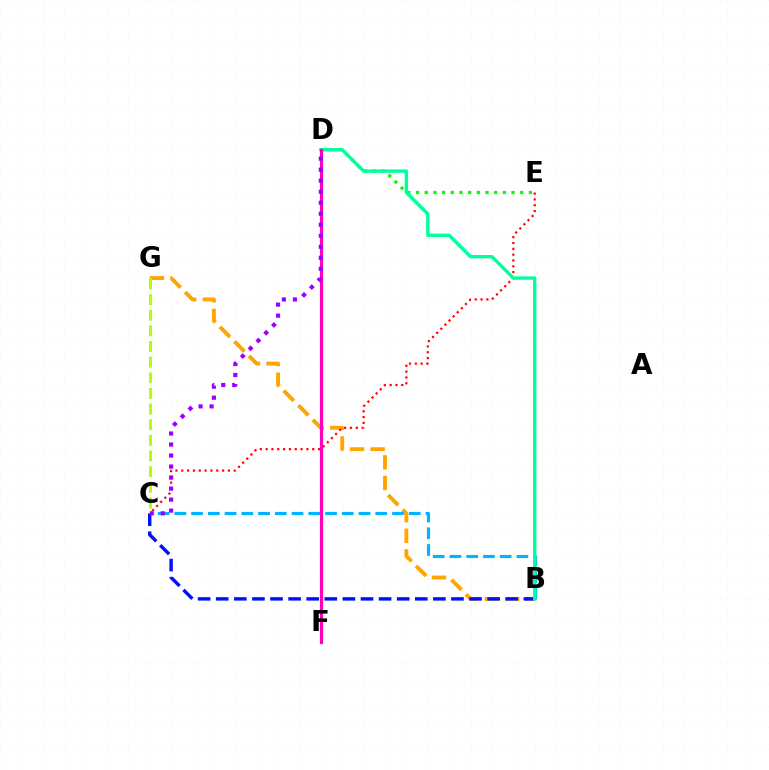{('D', 'E'): [{'color': '#08ff00', 'line_style': 'dotted', 'thickness': 2.36}], ('B', 'G'): [{'color': '#ffa500', 'line_style': 'dashed', 'thickness': 2.79}], ('B', 'C'): [{'color': '#00b5ff', 'line_style': 'dashed', 'thickness': 2.27}, {'color': '#0010ff', 'line_style': 'dashed', 'thickness': 2.46}], ('C', 'G'): [{'color': '#b3ff00', 'line_style': 'dashed', 'thickness': 2.12}], ('C', 'E'): [{'color': '#ff0000', 'line_style': 'dotted', 'thickness': 1.58}], ('B', 'D'): [{'color': '#00ff9d', 'line_style': 'solid', 'thickness': 2.42}], ('D', 'F'): [{'color': '#ff00bd', 'line_style': 'solid', 'thickness': 2.27}], ('C', 'D'): [{'color': '#9b00ff', 'line_style': 'dotted', 'thickness': 2.99}]}